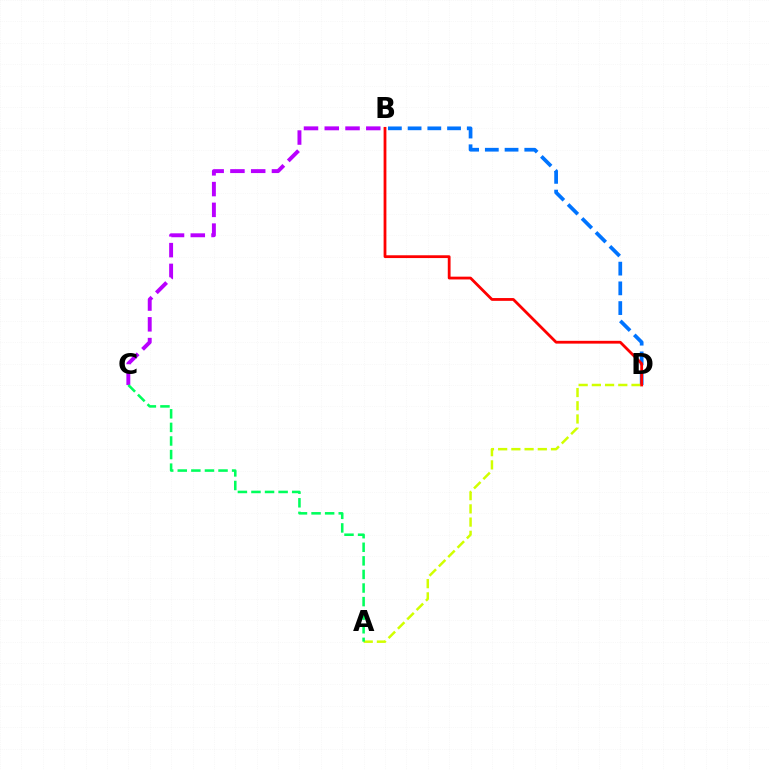{('B', 'D'): [{'color': '#0074ff', 'line_style': 'dashed', 'thickness': 2.68}, {'color': '#ff0000', 'line_style': 'solid', 'thickness': 2.01}], ('B', 'C'): [{'color': '#b900ff', 'line_style': 'dashed', 'thickness': 2.82}], ('A', 'D'): [{'color': '#d1ff00', 'line_style': 'dashed', 'thickness': 1.8}], ('A', 'C'): [{'color': '#00ff5c', 'line_style': 'dashed', 'thickness': 1.85}]}